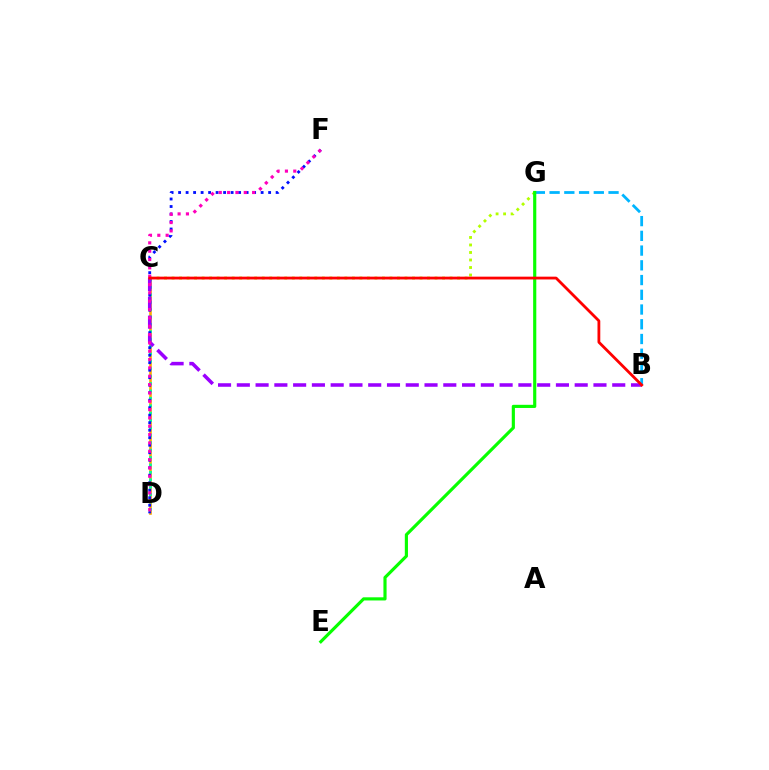{('C', 'D'): [{'color': '#ffa500', 'line_style': 'solid', 'thickness': 1.89}, {'color': '#00ff9d', 'line_style': 'dotted', 'thickness': 2.01}], ('C', 'G'): [{'color': '#b3ff00', 'line_style': 'dotted', 'thickness': 2.04}], ('D', 'F'): [{'color': '#0010ff', 'line_style': 'dotted', 'thickness': 2.04}, {'color': '#ff00bd', 'line_style': 'dotted', 'thickness': 2.27}], ('B', 'G'): [{'color': '#00b5ff', 'line_style': 'dashed', 'thickness': 2.0}], ('B', 'C'): [{'color': '#9b00ff', 'line_style': 'dashed', 'thickness': 2.55}, {'color': '#ff0000', 'line_style': 'solid', 'thickness': 2.01}], ('E', 'G'): [{'color': '#08ff00', 'line_style': 'solid', 'thickness': 2.27}]}